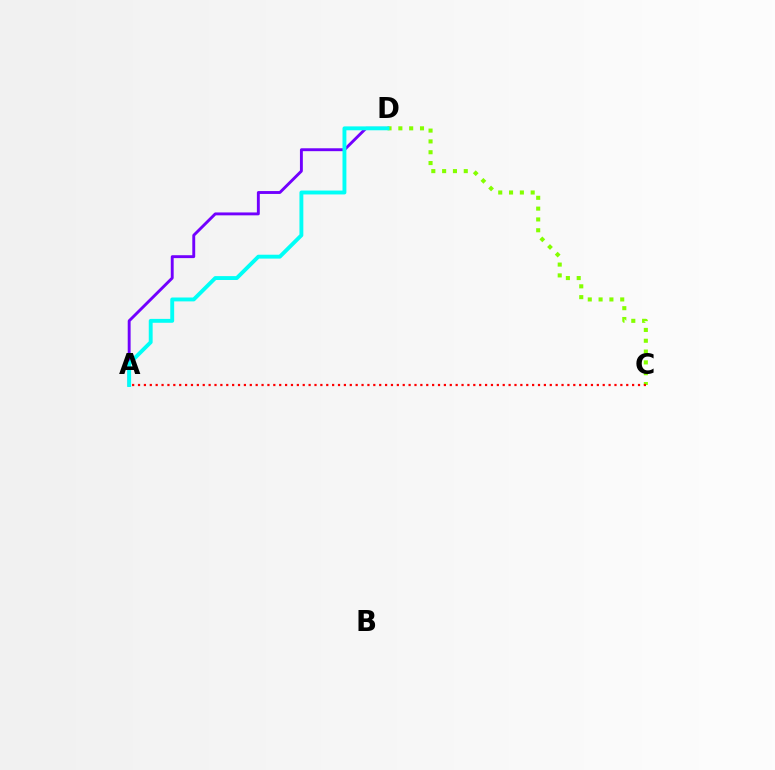{('C', 'D'): [{'color': '#84ff00', 'line_style': 'dotted', 'thickness': 2.94}], ('A', 'D'): [{'color': '#7200ff', 'line_style': 'solid', 'thickness': 2.08}, {'color': '#00fff6', 'line_style': 'solid', 'thickness': 2.8}], ('A', 'C'): [{'color': '#ff0000', 'line_style': 'dotted', 'thickness': 1.6}]}